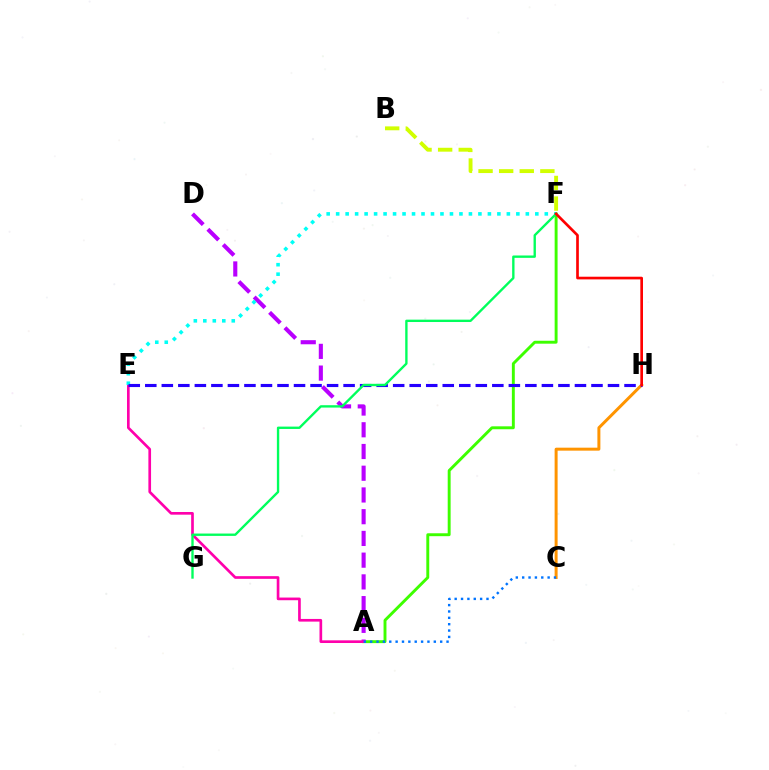{('A', 'F'): [{'color': '#3dff00', 'line_style': 'solid', 'thickness': 2.1}], ('A', 'D'): [{'color': '#b900ff', 'line_style': 'dashed', 'thickness': 2.95}], ('C', 'H'): [{'color': '#ff9400', 'line_style': 'solid', 'thickness': 2.15}], ('A', 'E'): [{'color': '#ff00ac', 'line_style': 'solid', 'thickness': 1.92}], ('A', 'C'): [{'color': '#0074ff', 'line_style': 'dotted', 'thickness': 1.73}], ('E', 'F'): [{'color': '#00fff6', 'line_style': 'dotted', 'thickness': 2.58}], ('E', 'H'): [{'color': '#2500ff', 'line_style': 'dashed', 'thickness': 2.24}], ('F', 'G'): [{'color': '#00ff5c', 'line_style': 'solid', 'thickness': 1.7}], ('F', 'H'): [{'color': '#ff0000', 'line_style': 'solid', 'thickness': 1.92}], ('B', 'F'): [{'color': '#d1ff00', 'line_style': 'dashed', 'thickness': 2.8}]}